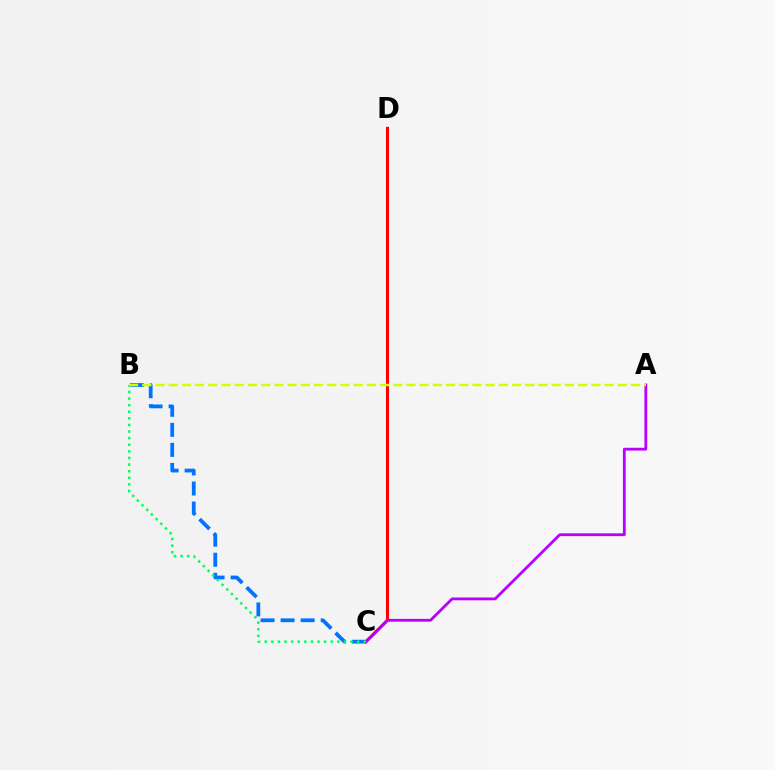{('B', 'C'): [{'color': '#0074ff', 'line_style': 'dashed', 'thickness': 2.72}, {'color': '#00ff5c', 'line_style': 'dotted', 'thickness': 1.79}], ('C', 'D'): [{'color': '#ff0000', 'line_style': 'solid', 'thickness': 2.2}], ('A', 'C'): [{'color': '#b900ff', 'line_style': 'solid', 'thickness': 2.01}], ('A', 'B'): [{'color': '#d1ff00', 'line_style': 'dashed', 'thickness': 1.79}]}